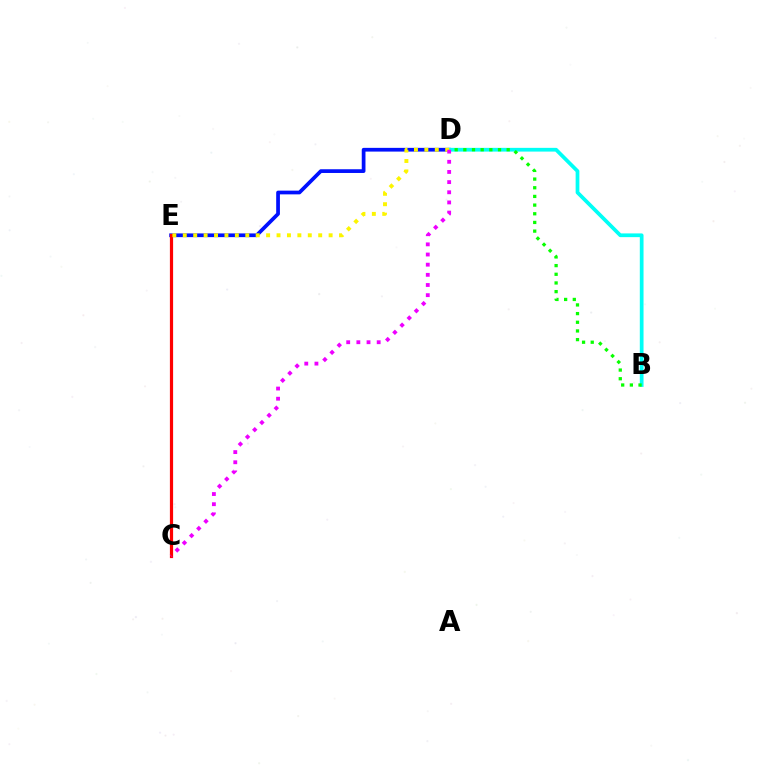{('D', 'E'): [{'color': '#0010ff', 'line_style': 'solid', 'thickness': 2.68}, {'color': '#fcf500', 'line_style': 'dotted', 'thickness': 2.83}], ('B', 'D'): [{'color': '#00fff6', 'line_style': 'solid', 'thickness': 2.69}, {'color': '#08ff00', 'line_style': 'dotted', 'thickness': 2.36}], ('C', 'E'): [{'color': '#ff0000', 'line_style': 'solid', 'thickness': 2.31}], ('C', 'D'): [{'color': '#ee00ff', 'line_style': 'dotted', 'thickness': 2.76}]}